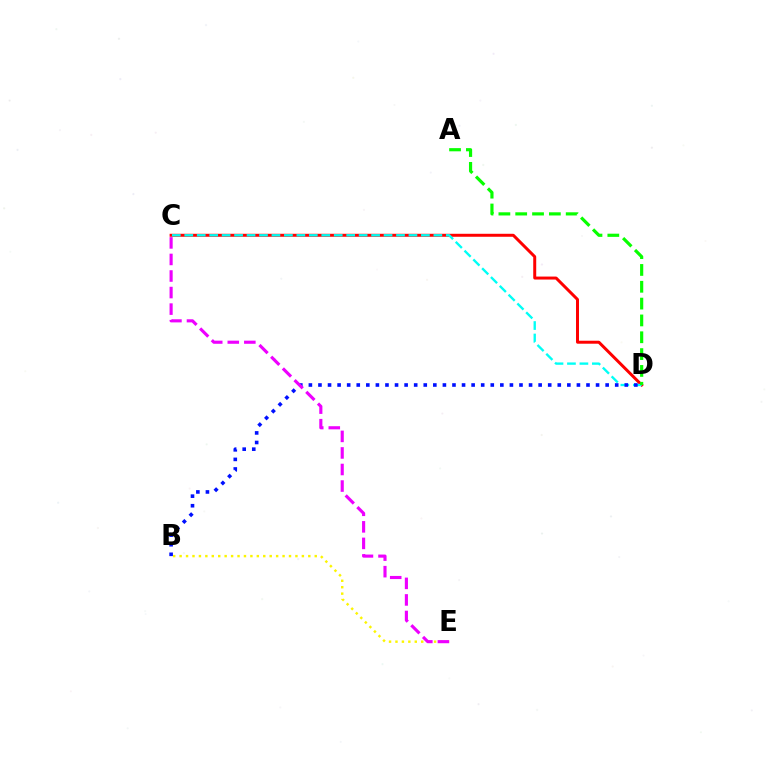{('C', 'D'): [{'color': '#ff0000', 'line_style': 'solid', 'thickness': 2.15}, {'color': '#00fff6', 'line_style': 'dashed', 'thickness': 1.69}], ('B', 'E'): [{'color': '#fcf500', 'line_style': 'dotted', 'thickness': 1.75}], ('A', 'D'): [{'color': '#08ff00', 'line_style': 'dashed', 'thickness': 2.29}], ('B', 'D'): [{'color': '#0010ff', 'line_style': 'dotted', 'thickness': 2.6}], ('C', 'E'): [{'color': '#ee00ff', 'line_style': 'dashed', 'thickness': 2.25}]}